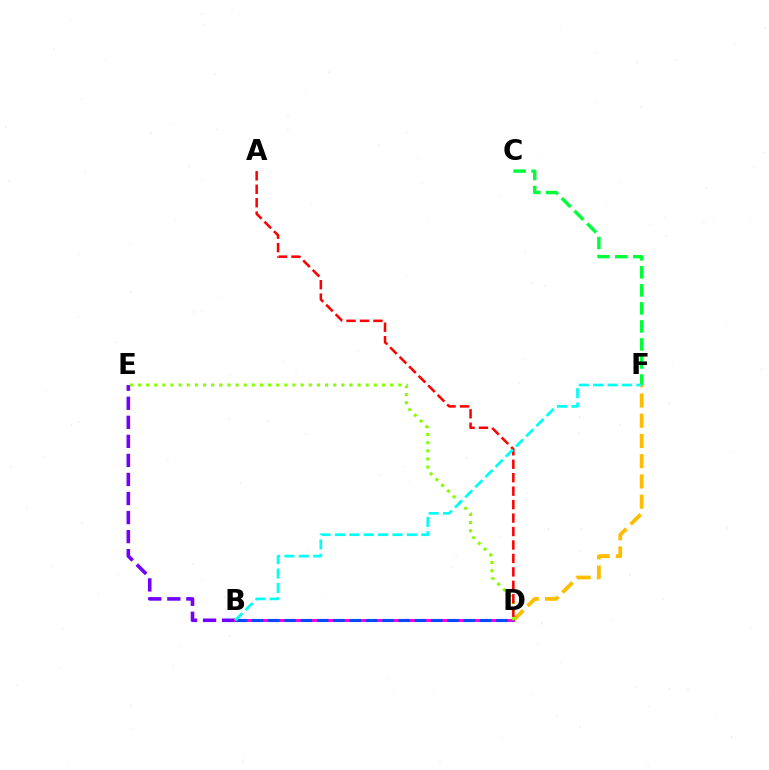{('B', 'E'): [{'color': '#7200ff', 'line_style': 'dashed', 'thickness': 2.59}], ('D', 'F'): [{'color': '#ffbd00', 'line_style': 'dashed', 'thickness': 2.75}], ('B', 'D'): [{'color': '#ff00cf', 'line_style': 'solid', 'thickness': 2.19}, {'color': '#004bff', 'line_style': 'dashed', 'thickness': 2.21}], ('D', 'E'): [{'color': '#84ff00', 'line_style': 'dotted', 'thickness': 2.21}], ('C', 'F'): [{'color': '#00ff39', 'line_style': 'dashed', 'thickness': 2.45}], ('A', 'D'): [{'color': '#ff0000', 'line_style': 'dashed', 'thickness': 1.83}], ('B', 'F'): [{'color': '#00fff6', 'line_style': 'dashed', 'thickness': 1.95}]}